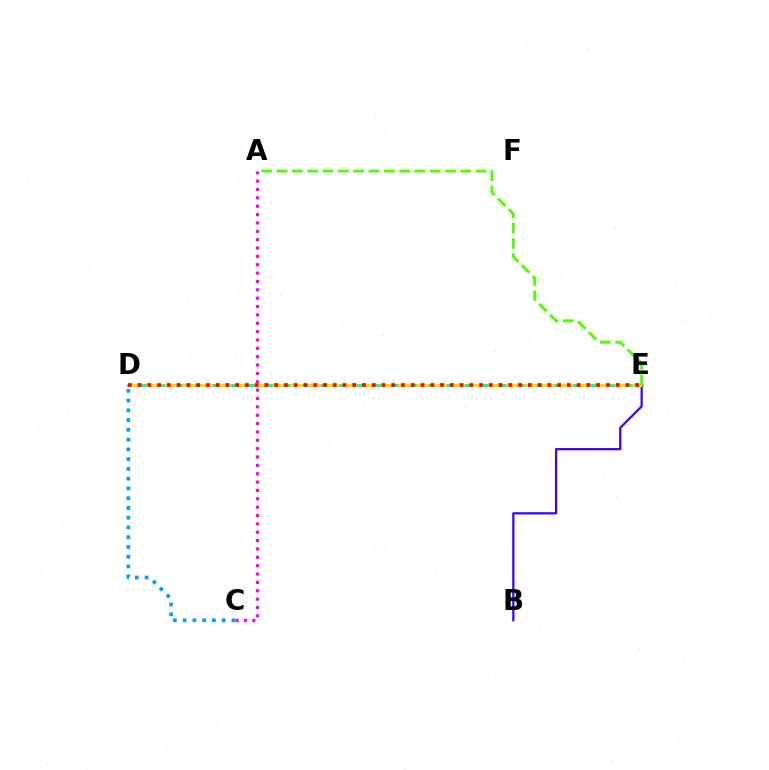{('D', 'E'): [{'color': '#00ff86', 'line_style': 'solid', 'thickness': 2.04}, {'color': '#ffd500', 'line_style': 'dashed', 'thickness': 2.44}, {'color': '#ff0000', 'line_style': 'dotted', 'thickness': 2.65}], ('B', 'E'): [{'color': '#3700ff', 'line_style': 'solid', 'thickness': 1.61}], ('C', 'D'): [{'color': '#009eff', 'line_style': 'dotted', 'thickness': 2.65}], ('A', 'E'): [{'color': '#4fff00', 'line_style': 'dashed', 'thickness': 2.08}], ('A', 'C'): [{'color': '#ff00ed', 'line_style': 'dotted', 'thickness': 2.27}]}